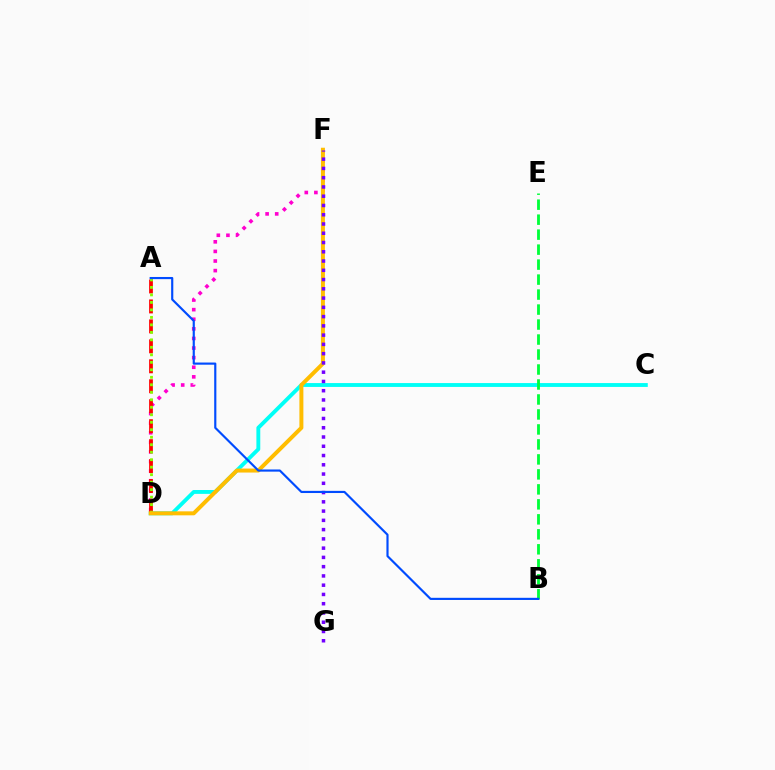{('C', 'D'): [{'color': '#00fff6', 'line_style': 'solid', 'thickness': 2.78}], ('D', 'F'): [{'color': '#ff00cf', 'line_style': 'dotted', 'thickness': 2.61}, {'color': '#ffbd00', 'line_style': 'solid', 'thickness': 2.86}], ('A', 'D'): [{'color': '#ff0000', 'line_style': 'dashed', 'thickness': 2.71}, {'color': '#84ff00', 'line_style': 'dotted', 'thickness': 2.04}], ('B', 'E'): [{'color': '#00ff39', 'line_style': 'dashed', 'thickness': 2.04}], ('F', 'G'): [{'color': '#7200ff', 'line_style': 'dotted', 'thickness': 2.52}], ('A', 'B'): [{'color': '#004bff', 'line_style': 'solid', 'thickness': 1.56}]}